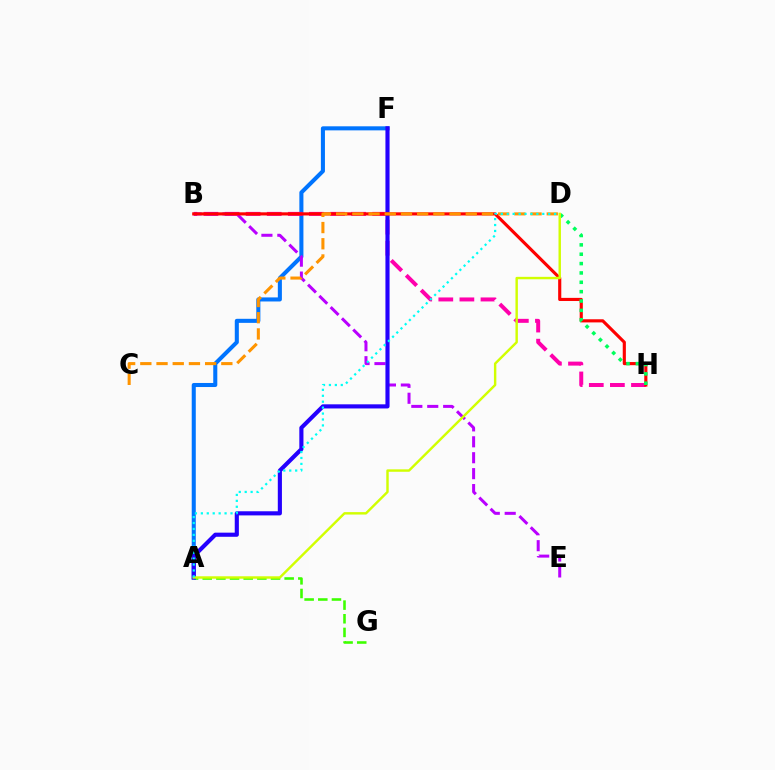{('A', 'G'): [{'color': '#3dff00', 'line_style': 'dashed', 'thickness': 1.86}], ('A', 'F'): [{'color': '#0074ff', 'line_style': 'solid', 'thickness': 2.92}, {'color': '#2500ff', 'line_style': 'solid', 'thickness': 2.97}], ('B', 'H'): [{'color': '#ff00ac', 'line_style': 'dashed', 'thickness': 2.87}, {'color': '#ff0000', 'line_style': 'solid', 'thickness': 2.26}], ('B', 'E'): [{'color': '#b900ff', 'line_style': 'dashed', 'thickness': 2.16}], ('D', 'H'): [{'color': '#00ff5c', 'line_style': 'dotted', 'thickness': 2.54}], ('A', 'D'): [{'color': '#d1ff00', 'line_style': 'solid', 'thickness': 1.75}, {'color': '#00fff6', 'line_style': 'dotted', 'thickness': 1.61}], ('C', 'D'): [{'color': '#ff9400', 'line_style': 'dashed', 'thickness': 2.2}]}